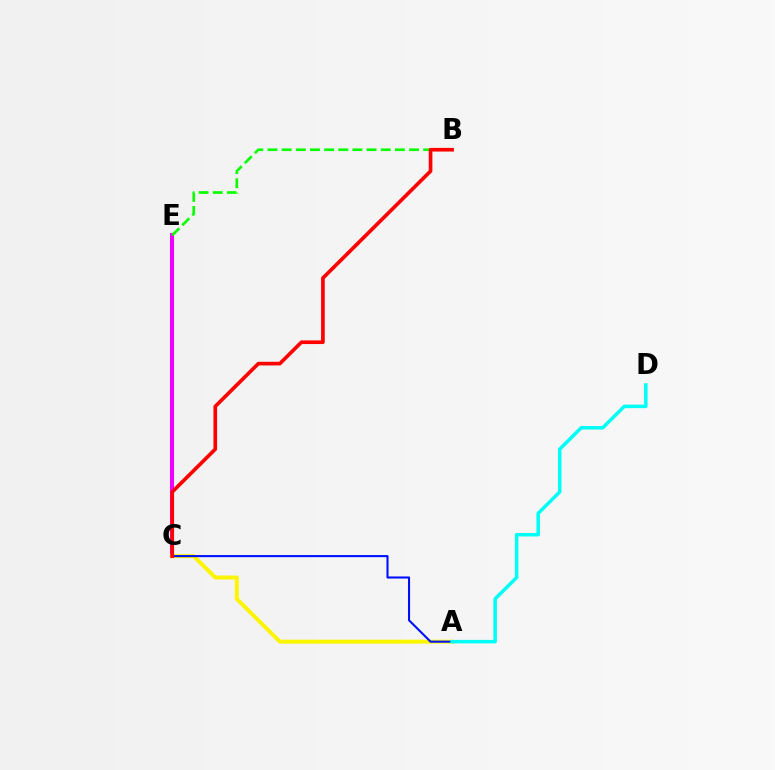{('C', 'E'): [{'color': '#ee00ff', 'line_style': 'solid', 'thickness': 2.91}], ('A', 'C'): [{'color': '#fcf500', 'line_style': 'solid', 'thickness': 2.85}, {'color': '#0010ff', 'line_style': 'solid', 'thickness': 1.51}], ('B', 'E'): [{'color': '#08ff00', 'line_style': 'dashed', 'thickness': 1.92}], ('A', 'D'): [{'color': '#00fff6', 'line_style': 'solid', 'thickness': 2.52}], ('B', 'C'): [{'color': '#ff0000', 'line_style': 'solid', 'thickness': 2.63}]}